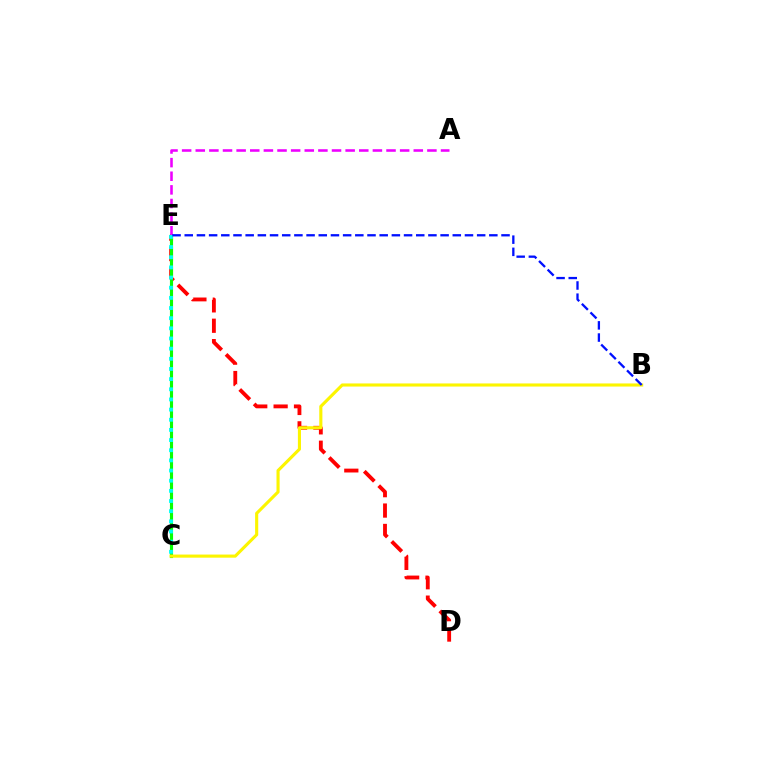{('D', 'E'): [{'color': '#ff0000', 'line_style': 'dashed', 'thickness': 2.77}], ('C', 'E'): [{'color': '#08ff00', 'line_style': 'solid', 'thickness': 2.25}, {'color': '#00fff6', 'line_style': 'dotted', 'thickness': 2.76}], ('A', 'E'): [{'color': '#ee00ff', 'line_style': 'dashed', 'thickness': 1.85}], ('B', 'C'): [{'color': '#fcf500', 'line_style': 'solid', 'thickness': 2.24}], ('B', 'E'): [{'color': '#0010ff', 'line_style': 'dashed', 'thickness': 1.66}]}